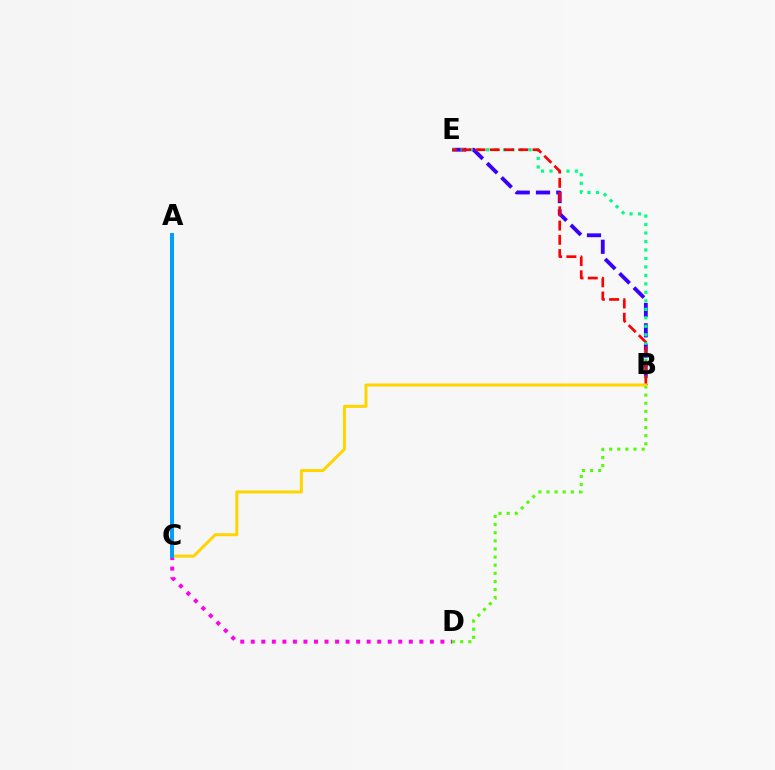{('C', 'D'): [{'color': '#ff00ed', 'line_style': 'dotted', 'thickness': 2.86}], ('B', 'E'): [{'color': '#3700ff', 'line_style': 'dashed', 'thickness': 2.76}, {'color': '#00ff86', 'line_style': 'dotted', 'thickness': 2.3}, {'color': '#ff0000', 'line_style': 'dashed', 'thickness': 1.94}], ('B', 'D'): [{'color': '#4fff00', 'line_style': 'dotted', 'thickness': 2.2}], ('B', 'C'): [{'color': '#ffd500', 'line_style': 'solid', 'thickness': 2.16}], ('A', 'C'): [{'color': '#009eff', 'line_style': 'solid', 'thickness': 2.86}]}